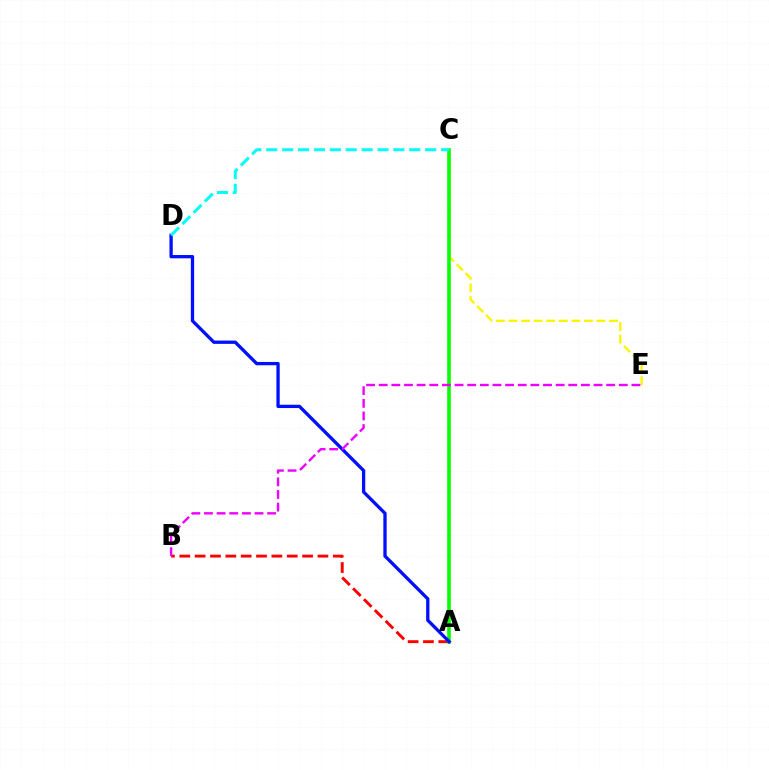{('A', 'B'): [{'color': '#ff0000', 'line_style': 'dashed', 'thickness': 2.09}], ('C', 'E'): [{'color': '#fcf500', 'line_style': 'dashed', 'thickness': 1.71}], ('A', 'C'): [{'color': '#08ff00', 'line_style': 'solid', 'thickness': 2.6}], ('A', 'D'): [{'color': '#0010ff', 'line_style': 'solid', 'thickness': 2.38}], ('C', 'D'): [{'color': '#00fff6', 'line_style': 'dashed', 'thickness': 2.16}], ('B', 'E'): [{'color': '#ee00ff', 'line_style': 'dashed', 'thickness': 1.72}]}